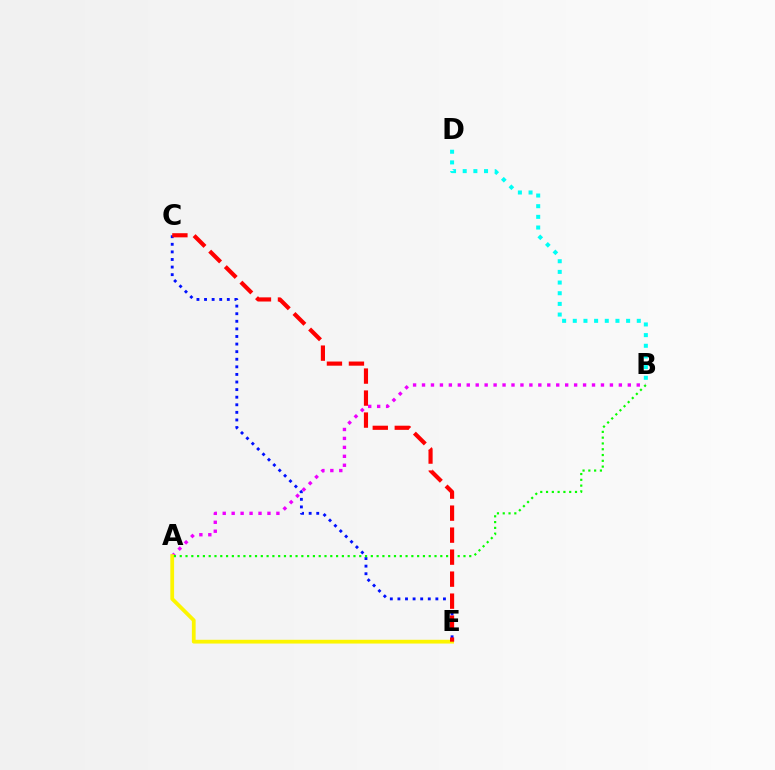{('A', 'B'): [{'color': '#ee00ff', 'line_style': 'dotted', 'thickness': 2.43}, {'color': '#08ff00', 'line_style': 'dotted', 'thickness': 1.57}], ('C', 'E'): [{'color': '#0010ff', 'line_style': 'dotted', 'thickness': 2.06}, {'color': '#ff0000', 'line_style': 'dashed', 'thickness': 2.99}], ('B', 'D'): [{'color': '#00fff6', 'line_style': 'dotted', 'thickness': 2.9}], ('A', 'E'): [{'color': '#fcf500', 'line_style': 'solid', 'thickness': 2.71}]}